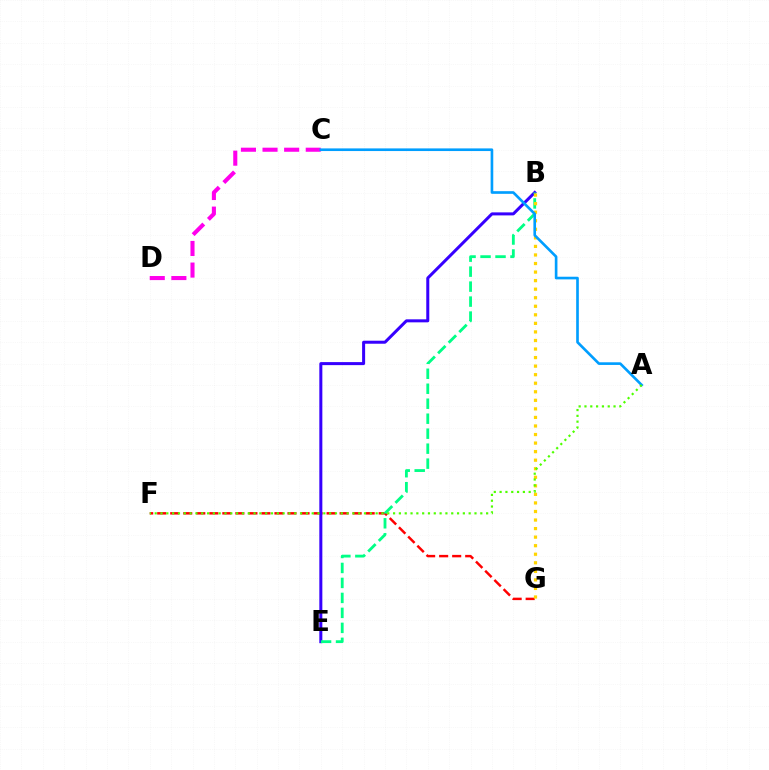{('F', 'G'): [{'color': '#ff0000', 'line_style': 'dashed', 'thickness': 1.77}], ('B', 'E'): [{'color': '#3700ff', 'line_style': 'solid', 'thickness': 2.17}, {'color': '#00ff86', 'line_style': 'dashed', 'thickness': 2.04}], ('C', 'D'): [{'color': '#ff00ed', 'line_style': 'dashed', 'thickness': 2.94}], ('B', 'G'): [{'color': '#ffd500', 'line_style': 'dotted', 'thickness': 2.32}], ('A', 'C'): [{'color': '#009eff', 'line_style': 'solid', 'thickness': 1.91}], ('A', 'F'): [{'color': '#4fff00', 'line_style': 'dotted', 'thickness': 1.58}]}